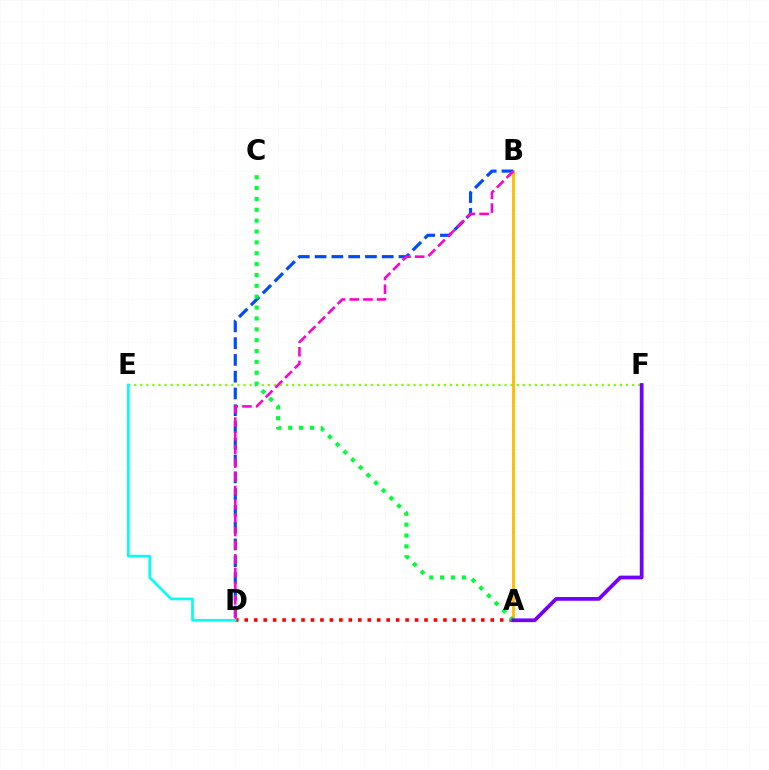{('E', 'F'): [{'color': '#84ff00', 'line_style': 'dotted', 'thickness': 1.65}], ('A', 'B'): [{'color': '#ffbd00', 'line_style': 'solid', 'thickness': 2.06}], ('A', 'D'): [{'color': '#ff0000', 'line_style': 'dotted', 'thickness': 2.57}], ('D', 'E'): [{'color': '#00fff6', 'line_style': 'solid', 'thickness': 1.93}], ('B', 'D'): [{'color': '#004bff', 'line_style': 'dashed', 'thickness': 2.28}, {'color': '#ff00cf', 'line_style': 'dashed', 'thickness': 1.86}], ('A', 'C'): [{'color': '#00ff39', 'line_style': 'dotted', 'thickness': 2.95}], ('A', 'F'): [{'color': '#7200ff', 'line_style': 'solid', 'thickness': 2.7}]}